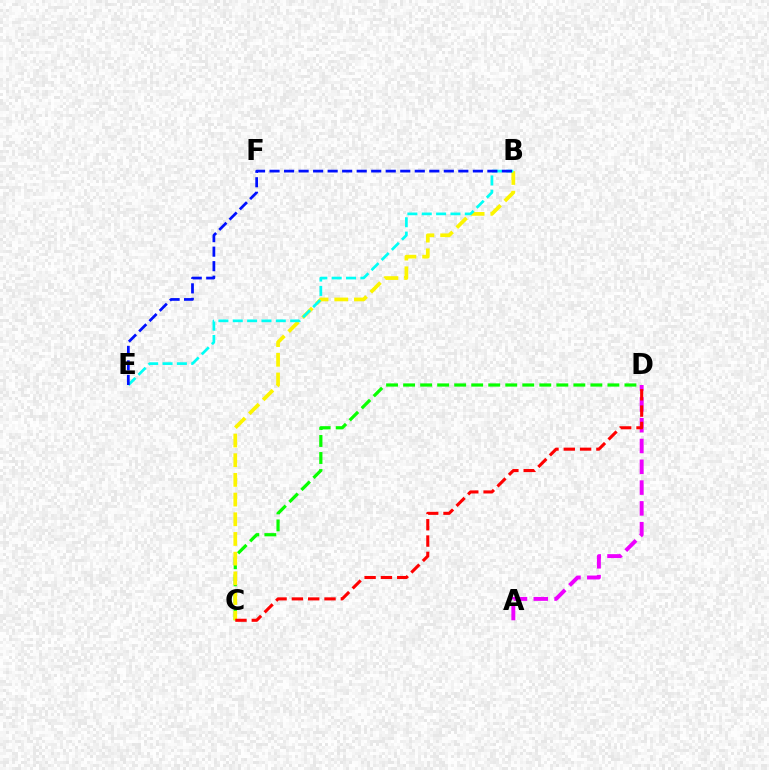{('C', 'D'): [{'color': '#08ff00', 'line_style': 'dashed', 'thickness': 2.31}, {'color': '#ff0000', 'line_style': 'dashed', 'thickness': 2.22}], ('B', 'C'): [{'color': '#fcf500', 'line_style': 'dashed', 'thickness': 2.67}], ('B', 'E'): [{'color': '#00fff6', 'line_style': 'dashed', 'thickness': 1.95}, {'color': '#0010ff', 'line_style': 'dashed', 'thickness': 1.97}], ('A', 'D'): [{'color': '#ee00ff', 'line_style': 'dashed', 'thickness': 2.82}]}